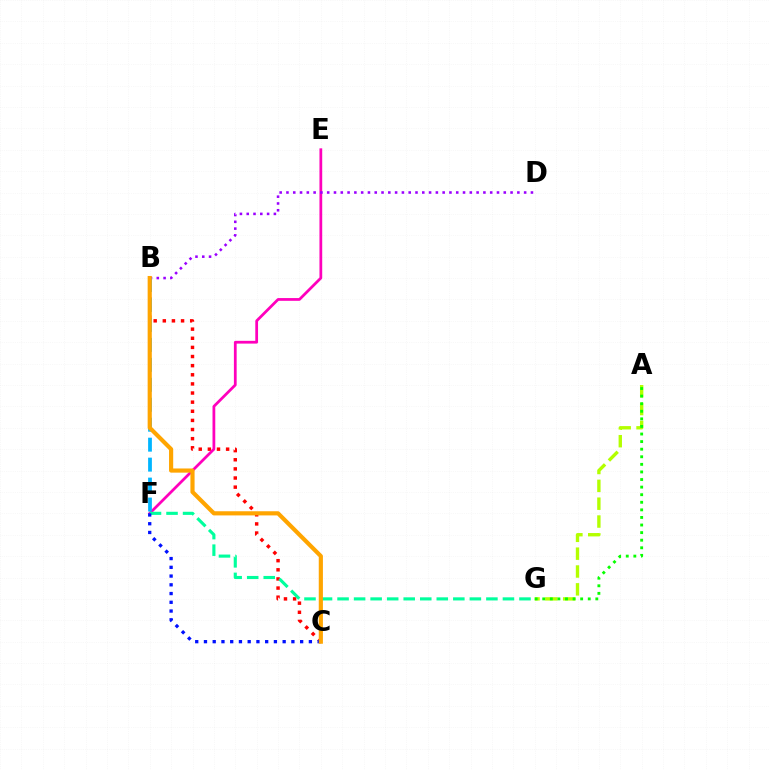{('B', 'C'): [{'color': '#ff0000', 'line_style': 'dotted', 'thickness': 2.48}, {'color': '#ffa500', 'line_style': 'solid', 'thickness': 2.99}], ('E', 'F'): [{'color': '#ff00bd', 'line_style': 'solid', 'thickness': 1.99}], ('A', 'G'): [{'color': '#b3ff00', 'line_style': 'dashed', 'thickness': 2.42}, {'color': '#08ff00', 'line_style': 'dotted', 'thickness': 2.06}], ('B', 'D'): [{'color': '#9b00ff', 'line_style': 'dotted', 'thickness': 1.85}], ('F', 'G'): [{'color': '#00ff9d', 'line_style': 'dashed', 'thickness': 2.25}], ('B', 'F'): [{'color': '#00b5ff', 'line_style': 'dashed', 'thickness': 2.71}], ('C', 'F'): [{'color': '#0010ff', 'line_style': 'dotted', 'thickness': 2.38}]}